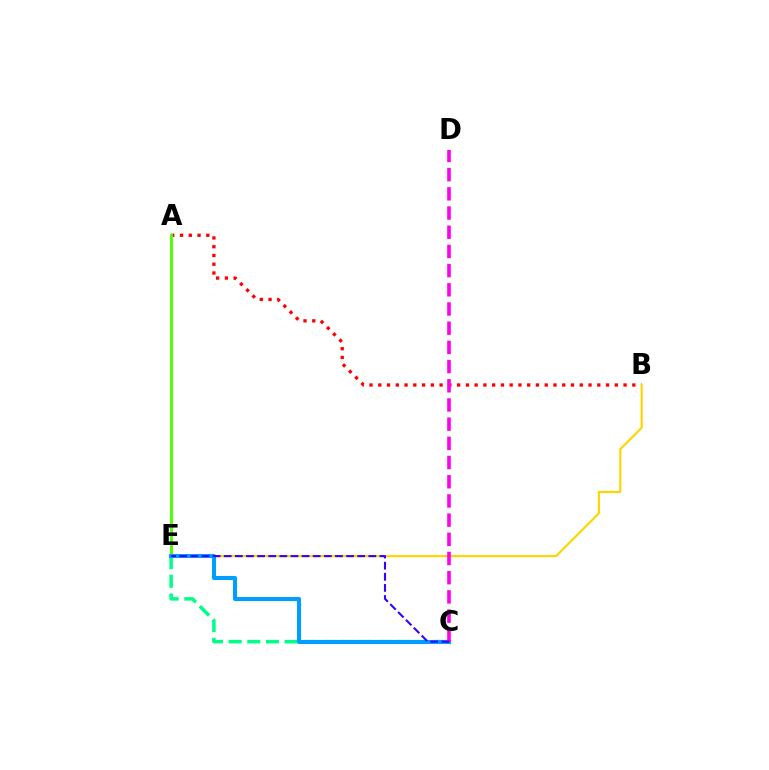{('A', 'B'): [{'color': '#ff0000', 'line_style': 'dotted', 'thickness': 2.38}], ('C', 'E'): [{'color': '#00ff86', 'line_style': 'dashed', 'thickness': 2.53}, {'color': '#009eff', 'line_style': 'solid', 'thickness': 2.93}, {'color': '#3700ff', 'line_style': 'dashed', 'thickness': 1.51}], ('A', 'E'): [{'color': '#4fff00', 'line_style': 'solid', 'thickness': 2.12}], ('B', 'E'): [{'color': '#ffd500', 'line_style': 'solid', 'thickness': 1.55}], ('C', 'D'): [{'color': '#ff00ed', 'line_style': 'dashed', 'thickness': 2.61}]}